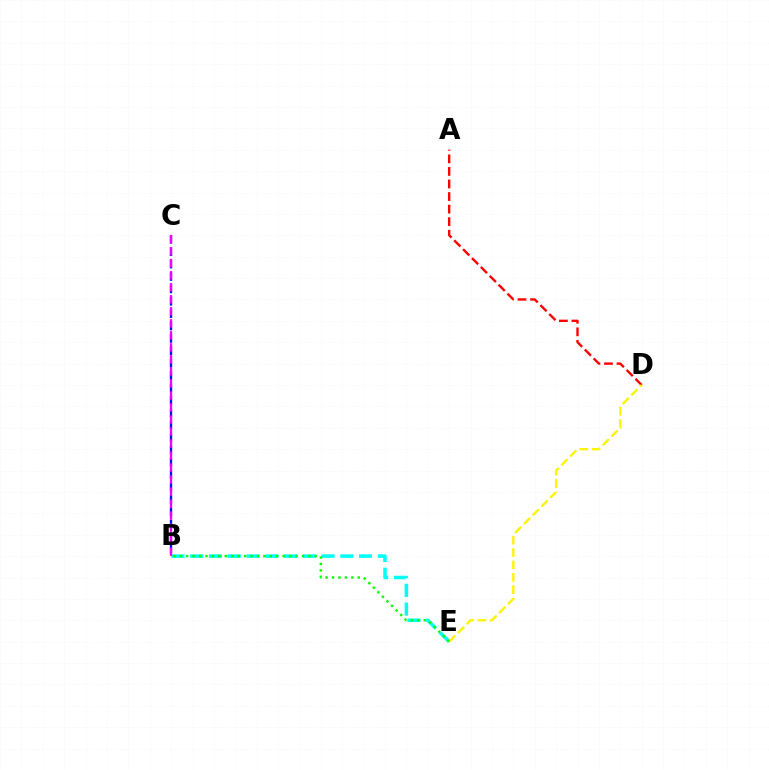{('A', 'D'): [{'color': '#ff0000', 'line_style': 'dashed', 'thickness': 1.71}], ('B', 'C'): [{'color': '#0010ff', 'line_style': 'dashed', 'thickness': 1.68}, {'color': '#ee00ff', 'line_style': 'dashed', 'thickness': 1.63}], ('B', 'E'): [{'color': '#00fff6', 'line_style': 'dashed', 'thickness': 2.55}, {'color': '#08ff00', 'line_style': 'dotted', 'thickness': 1.75}], ('D', 'E'): [{'color': '#fcf500', 'line_style': 'dashed', 'thickness': 1.68}]}